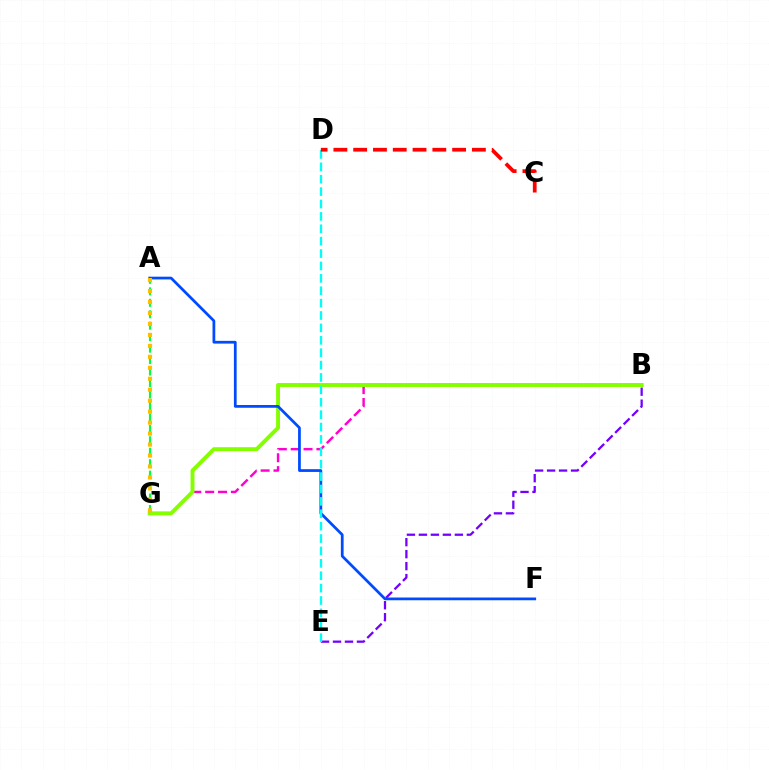{('B', 'G'): [{'color': '#ff00cf', 'line_style': 'dashed', 'thickness': 1.75}, {'color': '#84ff00', 'line_style': 'solid', 'thickness': 2.83}], ('A', 'G'): [{'color': '#00ff39', 'line_style': 'dashed', 'thickness': 1.56}, {'color': '#ffbd00', 'line_style': 'dotted', 'thickness': 2.98}], ('B', 'E'): [{'color': '#7200ff', 'line_style': 'dashed', 'thickness': 1.63}], ('A', 'F'): [{'color': '#004bff', 'line_style': 'solid', 'thickness': 1.98}], ('D', 'E'): [{'color': '#00fff6', 'line_style': 'dashed', 'thickness': 1.68}], ('C', 'D'): [{'color': '#ff0000', 'line_style': 'dashed', 'thickness': 2.69}]}